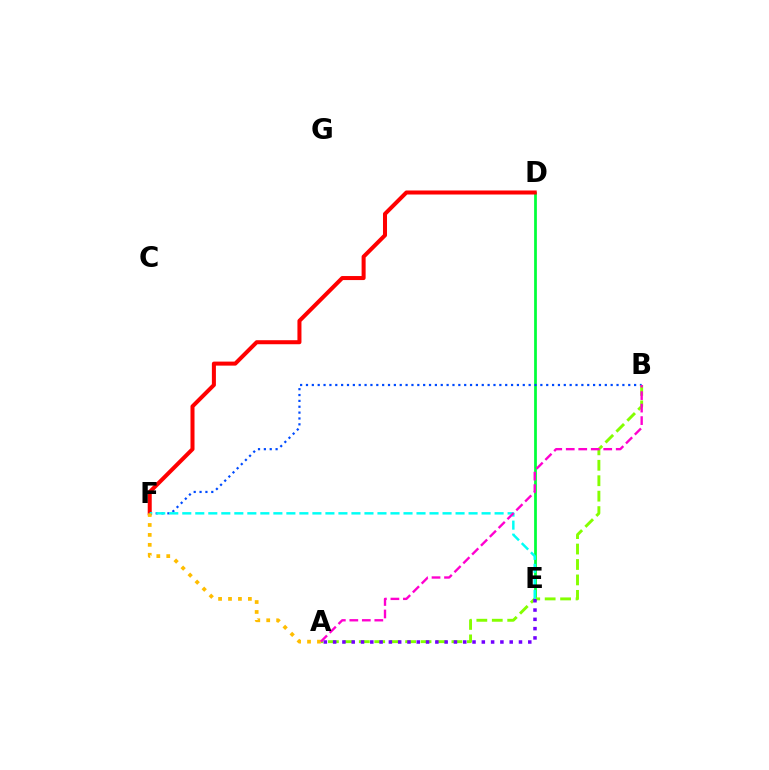{('D', 'E'): [{'color': '#00ff39', 'line_style': 'solid', 'thickness': 1.98}], ('D', 'F'): [{'color': '#ff0000', 'line_style': 'solid', 'thickness': 2.9}], ('B', 'F'): [{'color': '#004bff', 'line_style': 'dotted', 'thickness': 1.59}], ('A', 'B'): [{'color': '#84ff00', 'line_style': 'dashed', 'thickness': 2.1}, {'color': '#ff00cf', 'line_style': 'dashed', 'thickness': 1.7}], ('A', 'E'): [{'color': '#7200ff', 'line_style': 'dotted', 'thickness': 2.52}], ('E', 'F'): [{'color': '#00fff6', 'line_style': 'dashed', 'thickness': 1.77}], ('A', 'F'): [{'color': '#ffbd00', 'line_style': 'dotted', 'thickness': 2.7}]}